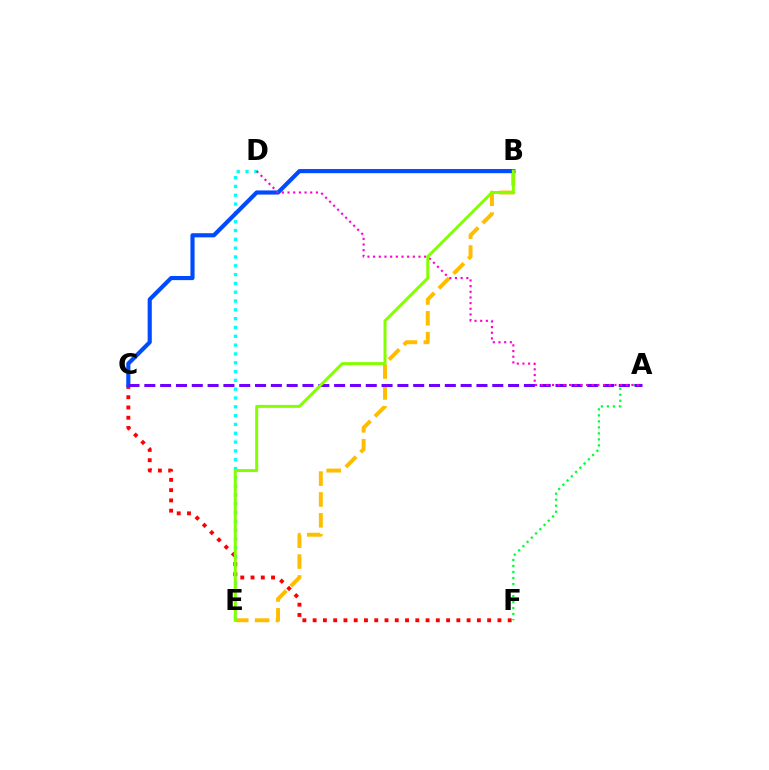{('B', 'E'): [{'color': '#ffbd00', 'line_style': 'dashed', 'thickness': 2.84}, {'color': '#84ff00', 'line_style': 'solid', 'thickness': 2.15}], ('D', 'E'): [{'color': '#00fff6', 'line_style': 'dotted', 'thickness': 2.4}], ('C', 'F'): [{'color': '#ff0000', 'line_style': 'dotted', 'thickness': 2.79}], ('A', 'F'): [{'color': '#00ff39', 'line_style': 'dotted', 'thickness': 1.63}], ('B', 'C'): [{'color': '#004bff', 'line_style': 'solid', 'thickness': 2.98}], ('A', 'C'): [{'color': '#7200ff', 'line_style': 'dashed', 'thickness': 2.15}], ('A', 'D'): [{'color': '#ff00cf', 'line_style': 'dotted', 'thickness': 1.54}]}